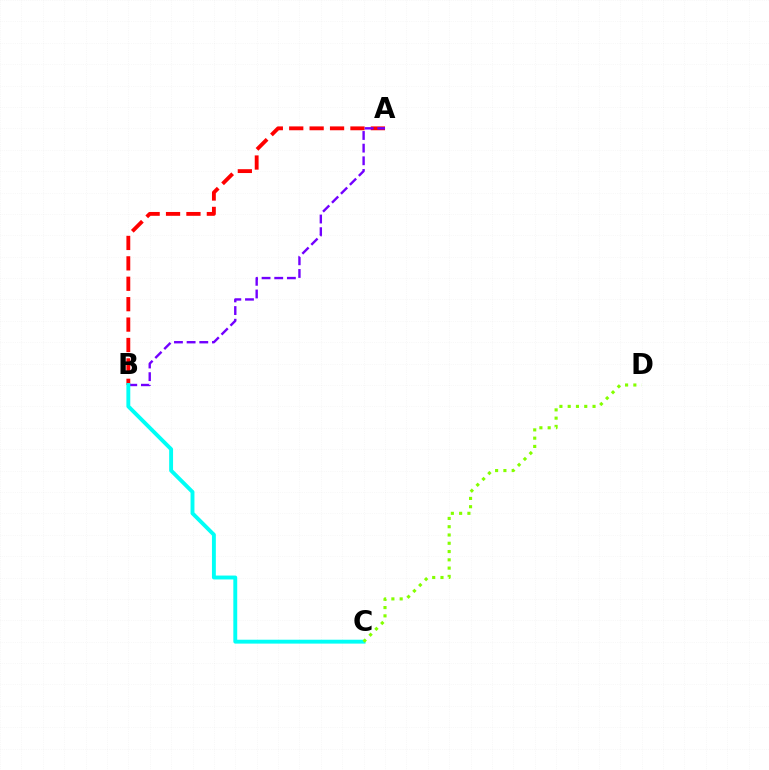{('A', 'B'): [{'color': '#ff0000', 'line_style': 'dashed', 'thickness': 2.77}, {'color': '#7200ff', 'line_style': 'dashed', 'thickness': 1.72}], ('B', 'C'): [{'color': '#00fff6', 'line_style': 'solid', 'thickness': 2.8}], ('C', 'D'): [{'color': '#84ff00', 'line_style': 'dotted', 'thickness': 2.25}]}